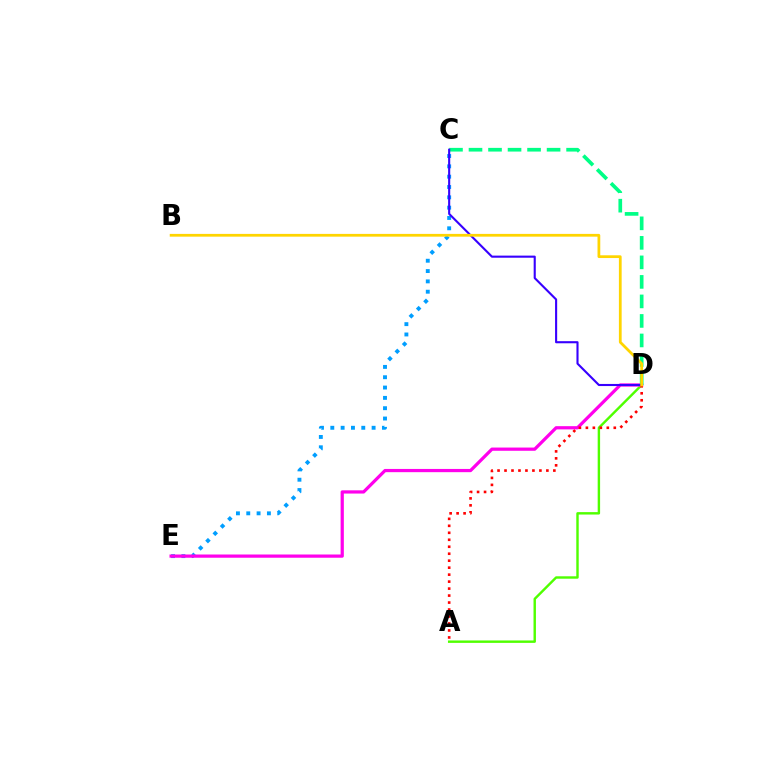{('C', 'E'): [{'color': '#009eff', 'line_style': 'dotted', 'thickness': 2.81}], ('A', 'D'): [{'color': '#4fff00', 'line_style': 'solid', 'thickness': 1.74}, {'color': '#ff0000', 'line_style': 'dotted', 'thickness': 1.9}], ('D', 'E'): [{'color': '#ff00ed', 'line_style': 'solid', 'thickness': 2.33}], ('C', 'D'): [{'color': '#00ff86', 'line_style': 'dashed', 'thickness': 2.65}, {'color': '#3700ff', 'line_style': 'solid', 'thickness': 1.52}], ('B', 'D'): [{'color': '#ffd500', 'line_style': 'solid', 'thickness': 1.98}]}